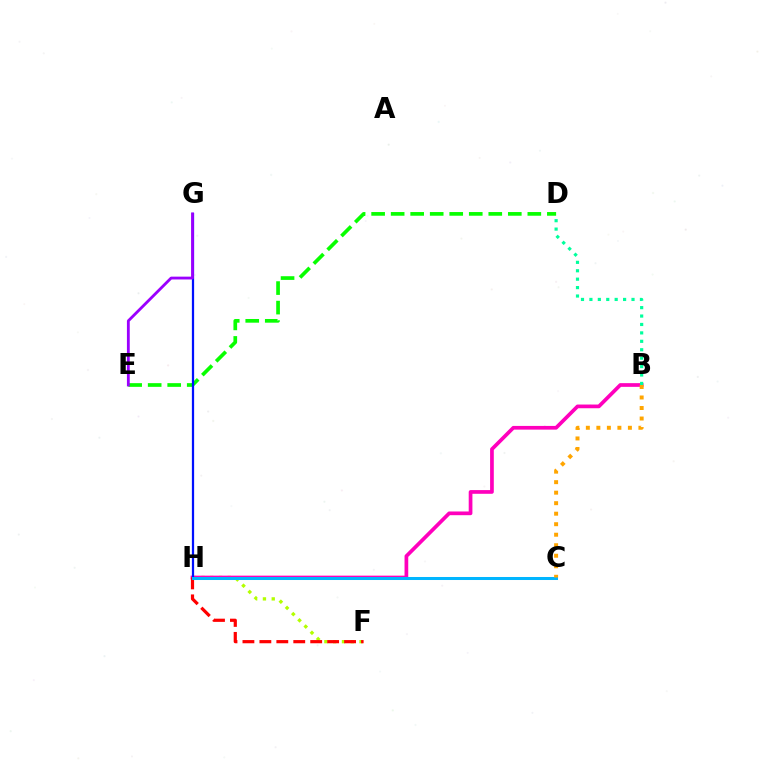{('D', 'E'): [{'color': '#08ff00', 'line_style': 'dashed', 'thickness': 2.65}], ('F', 'H'): [{'color': '#b3ff00', 'line_style': 'dotted', 'thickness': 2.39}, {'color': '#ff0000', 'line_style': 'dashed', 'thickness': 2.3}], ('B', 'H'): [{'color': '#ff00bd', 'line_style': 'solid', 'thickness': 2.67}], ('G', 'H'): [{'color': '#0010ff', 'line_style': 'solid', 'thickness': 1.61}], ('B', 'D'): [{'color': '#00ff9d', 'line_style': 'dotted', 'thickness': 2.29}], ('E', 'G'): [{'color': '#9b00ff', 'line_style': 'solid', 'thickness': 2.03}], ('C', 'H'): [{'color': '#00b5ff', 'line_style': 'solid', 'thickness': 2.18}], ('B', 'C'): [{'color': '#ffa500', 'line_style': 'dotted', 'thickness': 2.86}]}